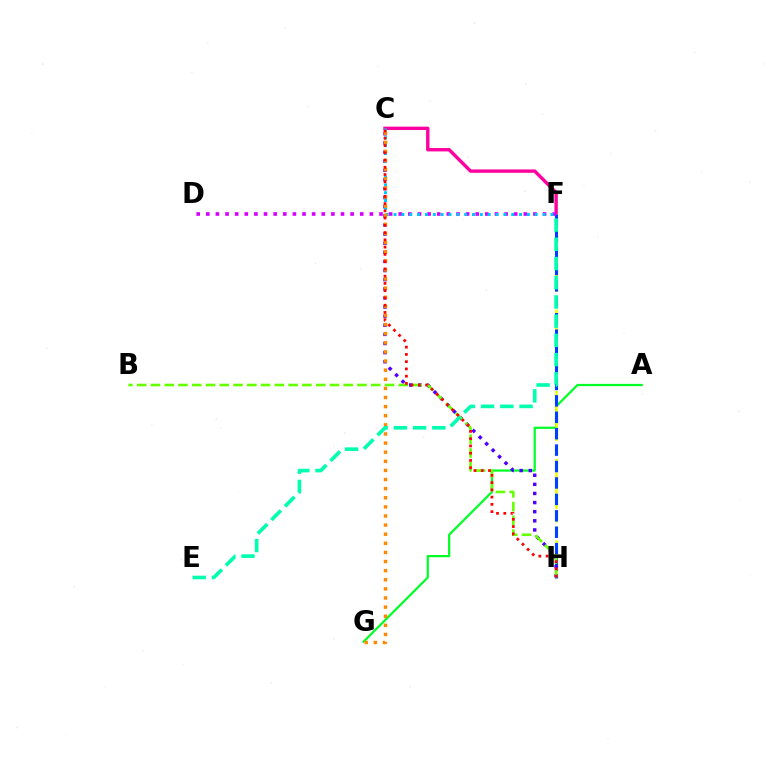{('C', 'F'): [{'color': '#ff00a0', 'line_style': 'solid', 'thickness': 2.43}, {'color': '#00c7ff', 'line_style': 'dotted', 'thickness': 2.13}], ('A', 'G'): [{'color': '#00ff27', 'line_style': 'solid', 'thickness': 1.61}], ('F', 'H'): [{'color': '#eeff00', 'line_style': 'dashed', 'thickness': 1.84}, {'color': '#003fff', 'line_style': 'dashed', 'thickness': 2.23}], ('C', 'H'): [{'color': '#4f00ff', 'line_style': 'dotted', 'thickness': 2.48}, {'color': '#ff0000', 'line_style': 'dotted', 'thickness': 1.97}], ('D', 'F'): [{'color': '#d600ff', 'line_style': 'dotted', 'thickness': 2.61}], ('C', 'G'): [{'color': '#ff8800', 'line_style': 'dotted', 'thickness': 2.48}], ('B', 'H'): [{'color': '#66ff00', 'line_style': 'dashed', 'thickness': 1.87}], ('E', 'F'): [{'color': '#00ffaf', 'line_style': 'dashed', 'thickness': 2.61}]}